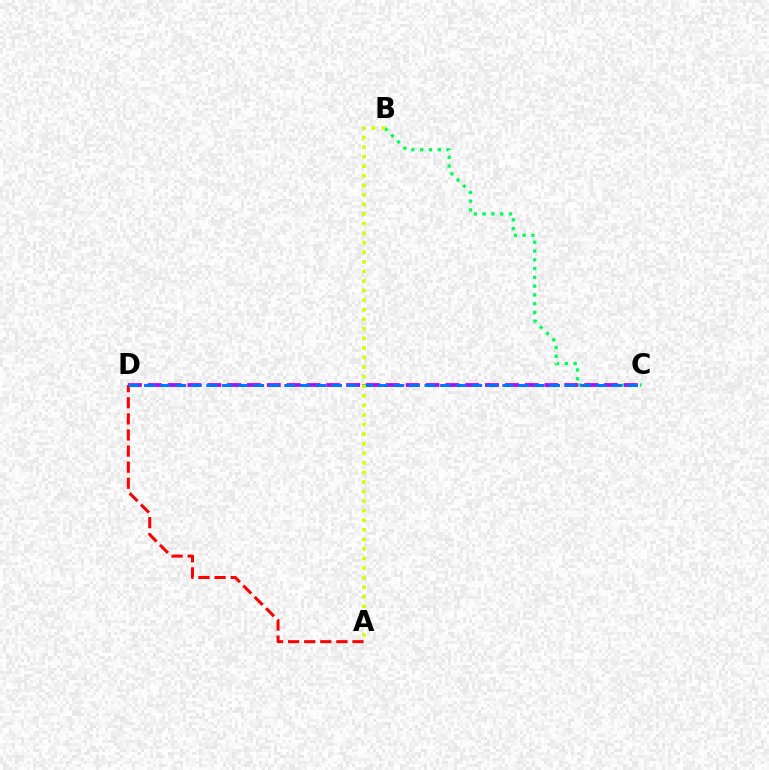{('B', 'C'): [{'color': '#00ff5c', 'line_style': 'dotted', 'thickness': 2.38}], ('C', 'D'): [{'color': '#b900ff', 'line_style': 'dashed', 'thickness': 2.69}, {'color': '#0074ff', 'line_style': 'dashed', 'thickness': 2.12}], ('A', 'D'): [{'color': '#ff0000', 'line_style': 'dashed', 'thickness': 2.19}], ('A', 'B'): [{'color': '#d1ff00', 'line_style': 'dotted', 'thickness': 2.6}]}